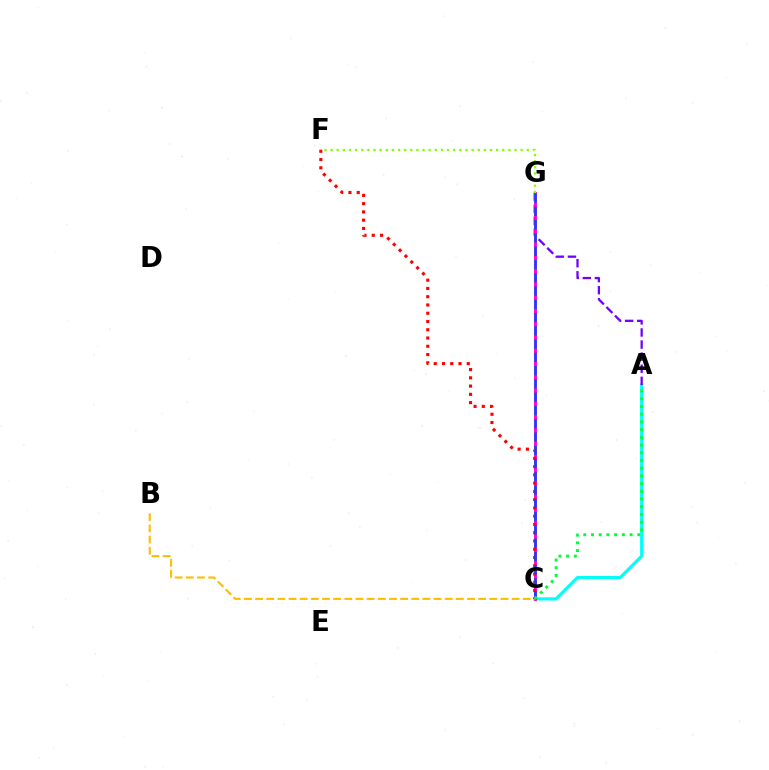{('A', 'C'): [{'color': '#00fff6', 'line_style': 'solid', 'thickness': 2.25}, {'color': '#00ff39', 'line_style': 'dotted', 'thickness': 2.1}], ('A', 'G'): [{'color': '#7200ff', 'line_style': 'dashed', 'thickness': 1.64}], ('C', 'G'): [{'color': '#ff00cf', 'line_style': 'solid', 'thickness': 2.05}, {'color': '#004bff', 'line_style': 'dashed', 'thickness': 1.8}], ('C', 'F'): [{'color': '#ff0000', 'line_style': 'dotted', 'thickness': 2.24}], ('B', 'C'): [{'color': '#ffbd00', 'line_style': 'dashed', 'thickness': 1.52}], ('F', 'G'): [{'color': '#84ff00', 'line_style': 'dotted', 'thickness': 1.67}]}